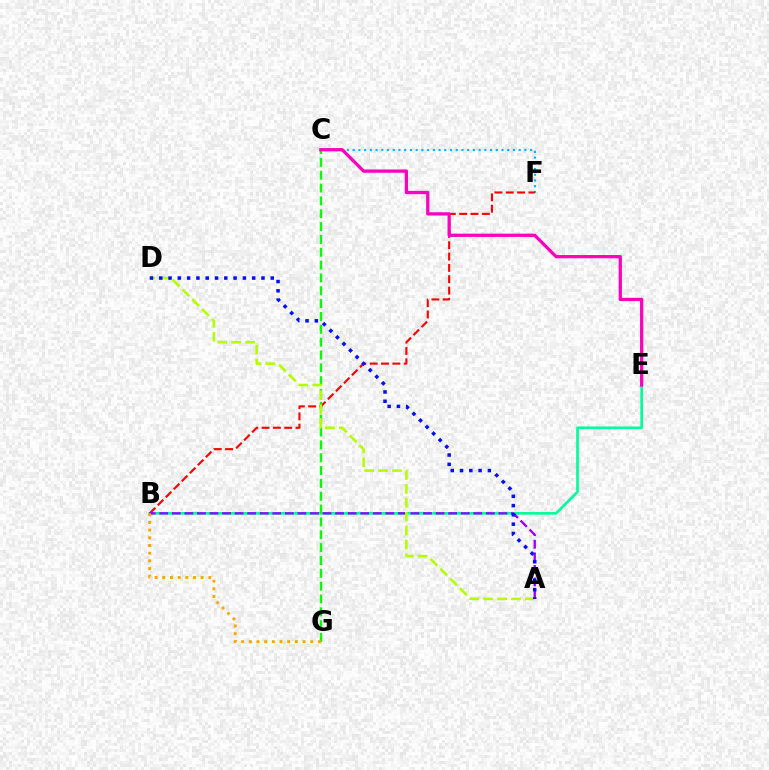{('C', 'F'): [{'color': '#00b5ff', 'line_style': 'dotted', 'thickness': 1.56}], ('B', 'E'): [{'color': '#00ff9d', 'line_style': 'solid', 'thickness': 1.93}], ('C', 'G'): [{'color': '#08ff00', 'line_style': 'dashed', 'thickness': 1.74}], ('B', 'F'): [{'color': '#ff0000', 'line_style': 'dashed', 'thickness': 1.54}], ('C', 'E'): [{'color': '#ff00bd', 'line_style': 'solid', 'thickness': 2.35}], ('A', 'B'): [{'color': '#9b00ff', 'line_style': 'dashed', 'thickness': 1.71}], ('A', 'D'): [{'color': '#b3ff00', 'line_style': 'dashed', 'thickness': 1.89}, {'color': '#0010ff', 'line_style': 'dotted', 'thickness': 2.52}], ('B', 'G'): [{'color': '#ffa500', 'line_style': 'dotted', 'thickness': 2.09}]}